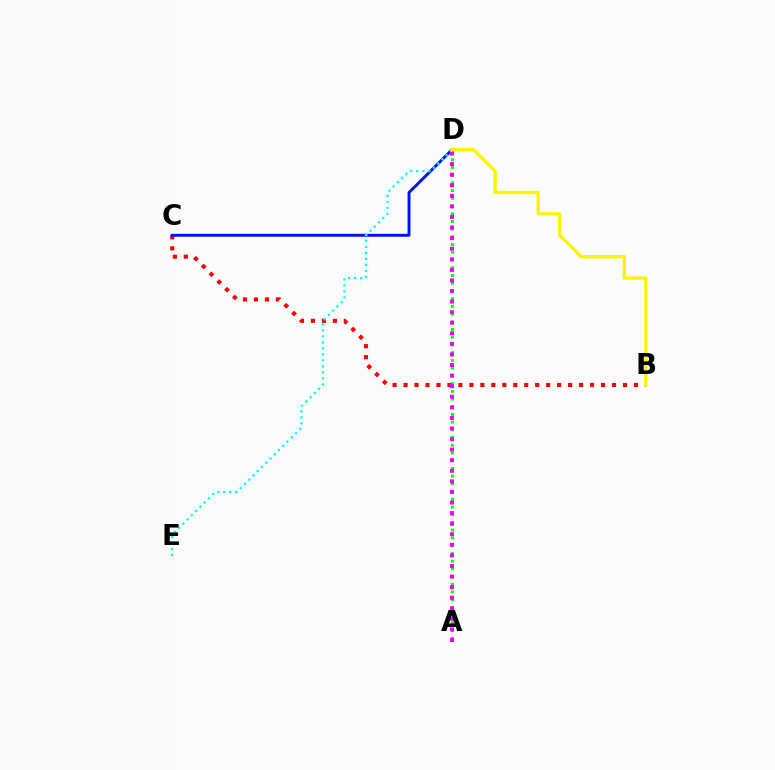{('A', 'D'): [{'color': '#08ff00', 'line_style': 'dotted', 'thickness': 2.1}, {'color': '#ee00ff', 'line_style': 'dotted', 'thickness': 2.87}], ('B', 'C'): [{'color': '#ff0000', 'line_style': 'dotted', 'thickness': 2.98}], ('C', 'D'): [{'color': '#0010ff', 'line_style': 'solid', 'thickness': 2.1}], ('D', 'E'): [{'color': '#00fff6', 'line_style': 'dotted', 'thickness': 1.63}], ('B', 'D'): [{'color': '#fcf500', 'line_style': 'solid', 'thickness': 2.39}]}